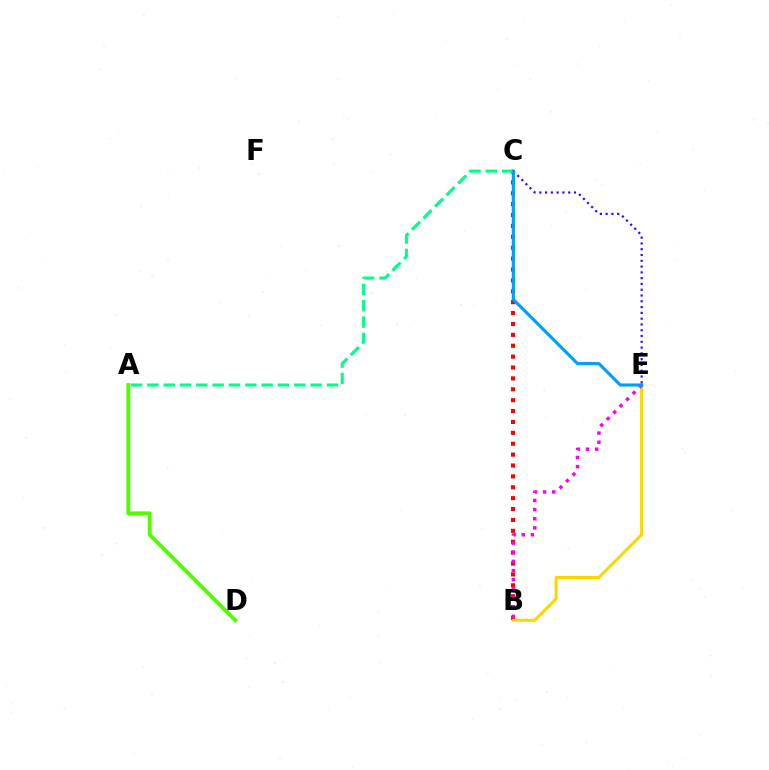{('B', 'C'): [{'color': '#ff0000', 'line_style': 'dotted', 'thickness': 2.96}], ('A', 'C'): [{'color': '#00ff86', 'line_style': 'dashed', 'thickness': 2.22}], ('B', 'E'): [{'color': '#ffd500', 'line_style': 'solid', 'thickness': 2.18}, {'color': '#ff00ed', 'line_style': 'dotted', 'thickness': 2.49}], ('C', 'E'): [{'color': '#3700ff', 'line_style': 'dotted', 'thickness': 1.57}, {'color': '#009eff', 'line_style': 'solid', 'thickness': 2.24}], ('A', 'D'): [{'color': '#4fff00', 'line_style': 'solid', 'thickness': 2.8}]}